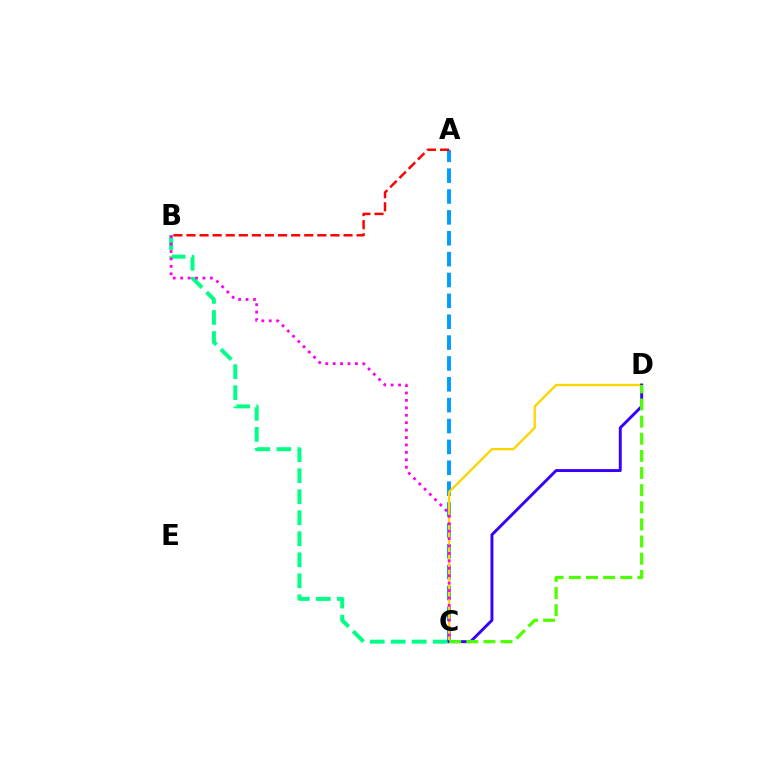{('B', 'C'): [{'color': '#00ff86', 'line_style': 'dashed', 'thickness': 2.86}, {'color': '#ff00ed', 'line_style': 'dotted', 'thickness': 2.02}], ('A', 'C'): [{'color': '#009eff', 'line_style': 'dashed', 'thickness': 2.83}], ('C', 'D'): [{'color': '#ffd500', 'line_style': 'solid', 'thickness': 1.69}, {'color': '#3700ff', 'line_style': 'solid', 'thickness': 2.1}, {'color': '#4fff00', 'line_style': 'dashed', 'thickness': 2.33}], ('A', 'B'): [{'color': '#ff0000', 'line_style': 'dashed', 'thickness': 1.78}]}